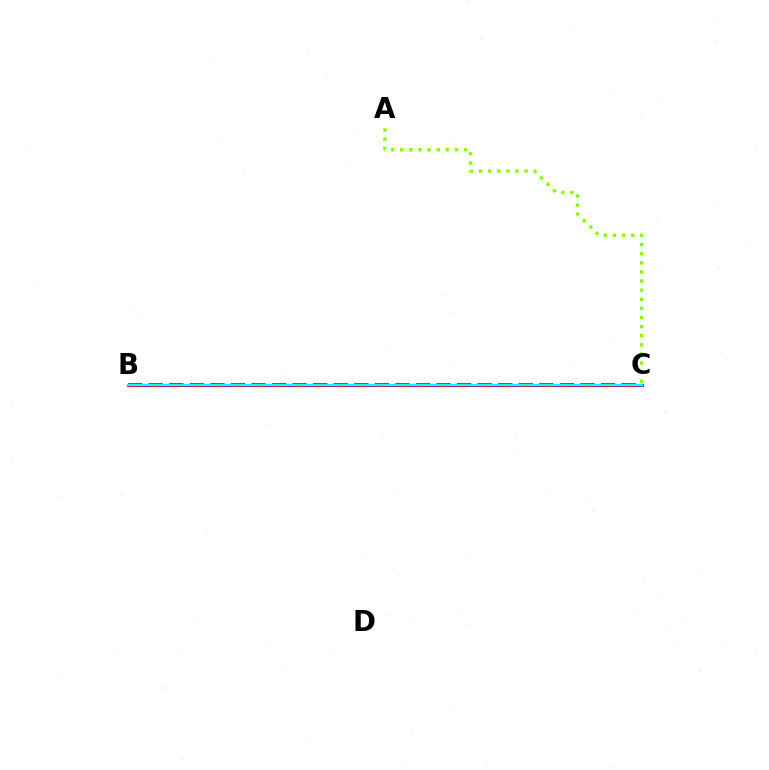{('B', 'C'): [{'color': '#7200ff', 'line_style': 'solid', 'thickness': 2.05}, {'color': '#ff0000', 'line_style': 'dashed', 'thickness': 2.79}, {'color': '#00fff6', 'line_style': 'solid', 'thickness': 1.63}], ('A', 'C'): [{'color': '#84ff00', 'line_style': 'dotted', 'thickness': 2.48}]}